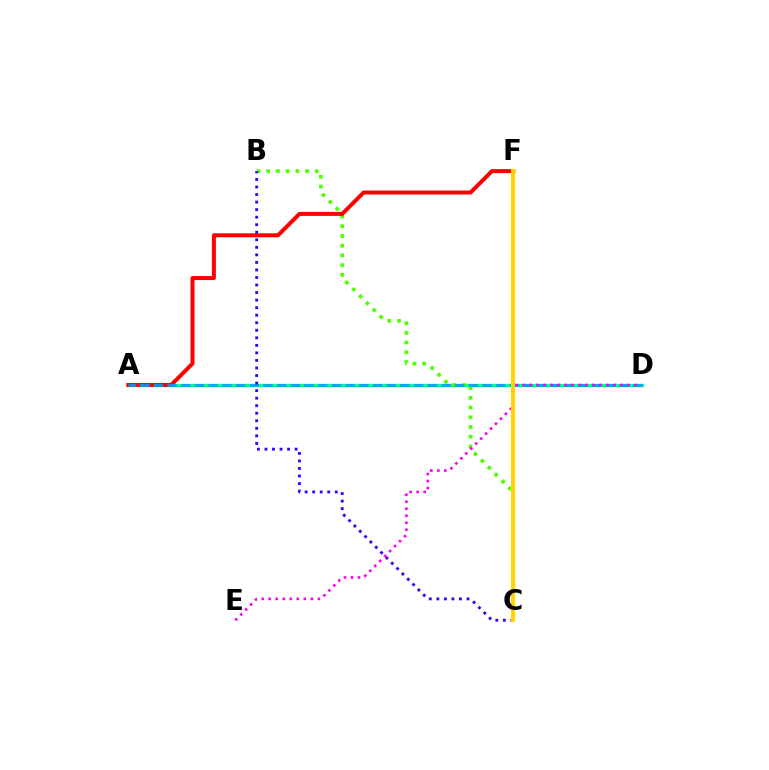{('A', 'D'): [{'color': '#00ff86', 'line_style': 'solid', 'thickness': 2.41}, {'color': '#009eff', 'line_style': 'dashed', 'thickness': 1.86}], ('B', 'C'): [{'color': '#4fff00', 'line_style': 'dotted', 'thickness': 2.64}, {'color': '#3700ff', 'line_style': 'dotted', 'thickness': 2.05}], ('A', 'F'): [{'color': '#ff0000', 'line_style': 'solid', 'thickness': 2.88}], ('D', 'E'): [{'color': '#ff00ed', 'line_style': 'dotted', 'thickness': 1.9}], ('C', 'F'): [{'color': '#ffd500', 'line_style': 'solid', 'thickness': 2.9}]}